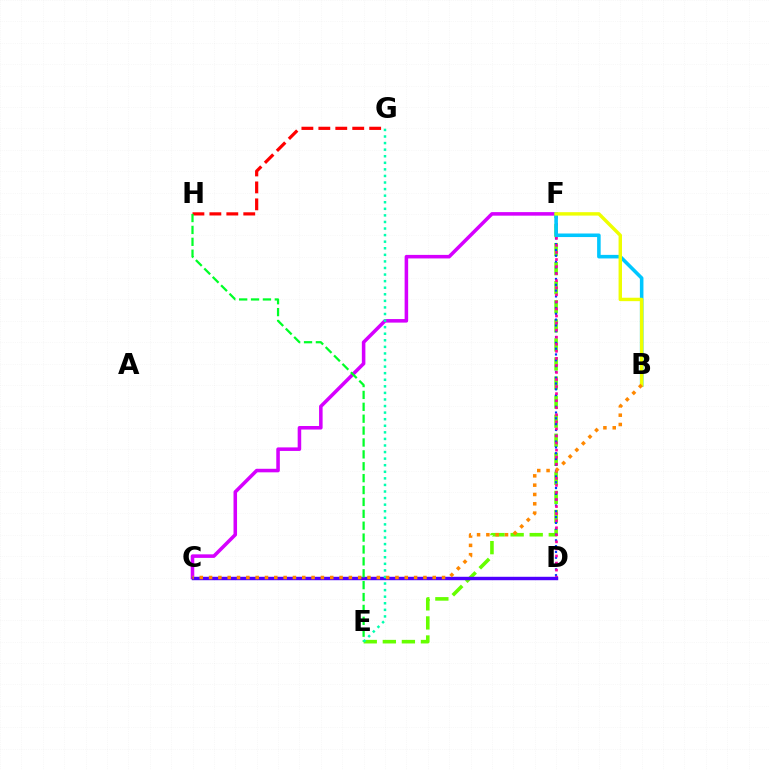{('C', 'F'): [{'color': '#d600ff', 'line_style': 'solid', 'thickness': 2.55}], ('E', 'F'): [{'color': '#66ff00', 'line_style': 'dashed', 'thickness': 2.59}], ('D', 'F'): [{'color': '#003fff', 'line_style': 'dotted', 'thickness': 1.58}, {'color': '#ff00a0', 'line_style': 'dotted', 'thickness': 1.92}], ('B', 'F'): [{'color': '#00c7ff', 'line_style': 'solid', 'thickness': 2.56}, {'color': '#eeff00', 'line_style': 'solid', 'thickness': 2.47}], ('C', 'D'): [{'color': '#4f00ff', 'line_style': 'solid', 'thickness': 2.46}], ('G', 'H'): [{'color': '#ff0000', 'line_style': 'dashed', 'thickness': 2.3}], ('E', 'H'): [{'color': '#00ff27', 'line_style': 'dashed', 'thickness': 1.62}], ('E', 'G'): [{'color': '#00ffaf', 'line_style': 'dotted', 'thickness': 1.79}], ('B', 'C'): [{'color': '#ff8800', 'line_style': 'dotted', 'thickness': 2.53}]}